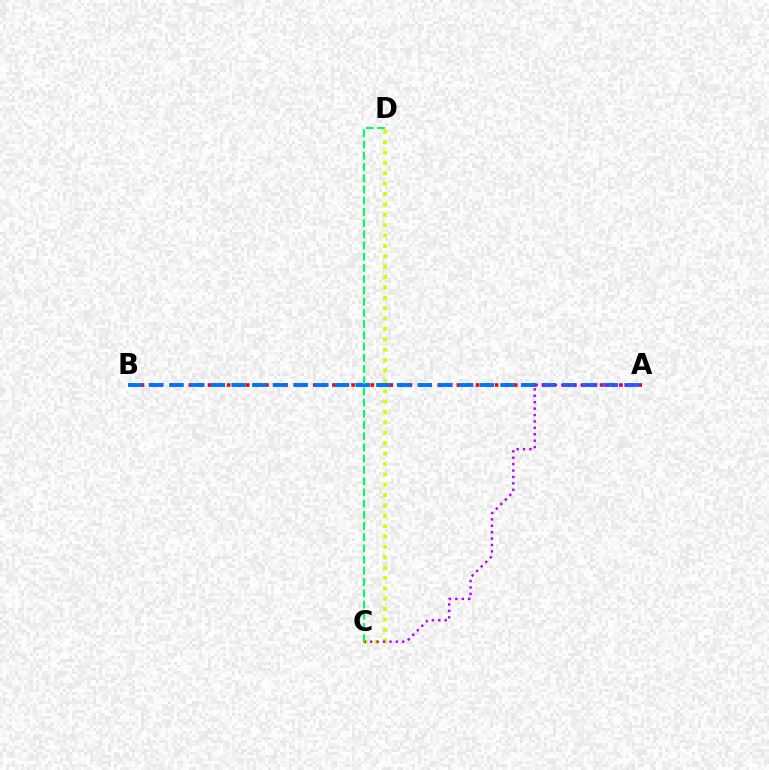{('A', 'B'): [{'color': '#ff0000', 'line_style': 'dotted', 'thickness': 2.6}, {'color': '#0074ff', 'line_style': 'dashed', 'thickness': 2.81}], ('C', 'D'): [{'color': '#d1ff00', 'line_style': 'dotted', 'thickness': 2.82}, {'color': '#00ff5c', 'line_style': 'dashed', 'thickness': 1.52}], ('A', 'C'): [{'color': '#b900ff', 'line_style': 'dotted', 'thickness': 1.74}]}